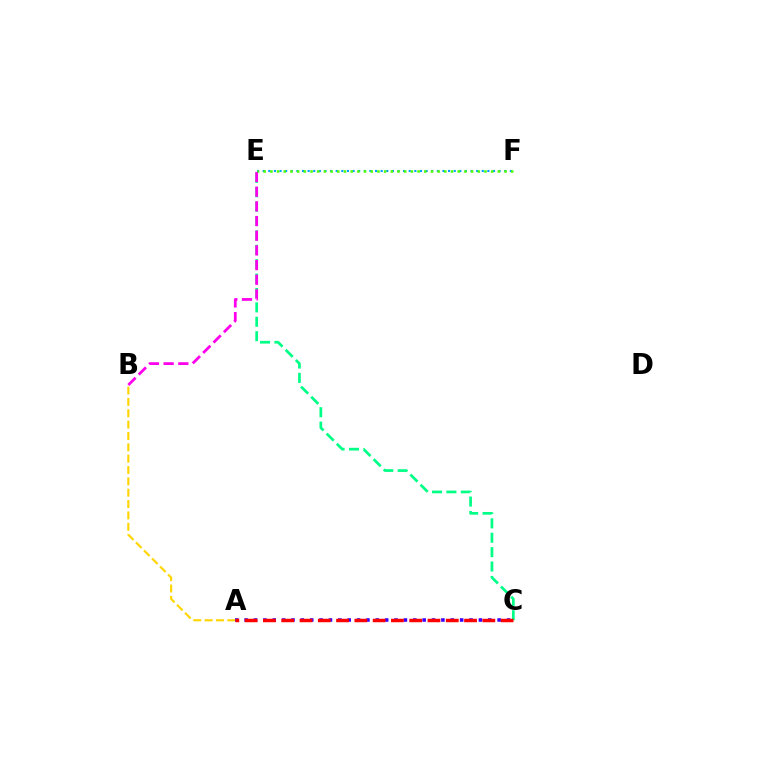{('C', 'E'): [{'color': '#00ff86', 'line_style': 'dashed', 'thickness': 1.96}], ('B', 'E'): [{'color': '#ff00ed', 'line_style': 'dashed', 'thickness': 1.99}], ('E', 'F'): [{'color': '#009eff', 'line_style': 'dotted', 'thickness': 1.53}, {'color': '#4fff00', 'line_style': 'dotted', 'thickness': 1.82}], ('A', 'C'): [{'color': '#3700ff', 'line_style': 'dotted', 'thickness': 2.55}, {'color': '#ff0000', 'line_style': 'dashed', 'thickness': 2.48}], ('A', 'B'): [{'color': '#ffd500', 'line_style': 'dashed', 'thickness': 1.54}]}